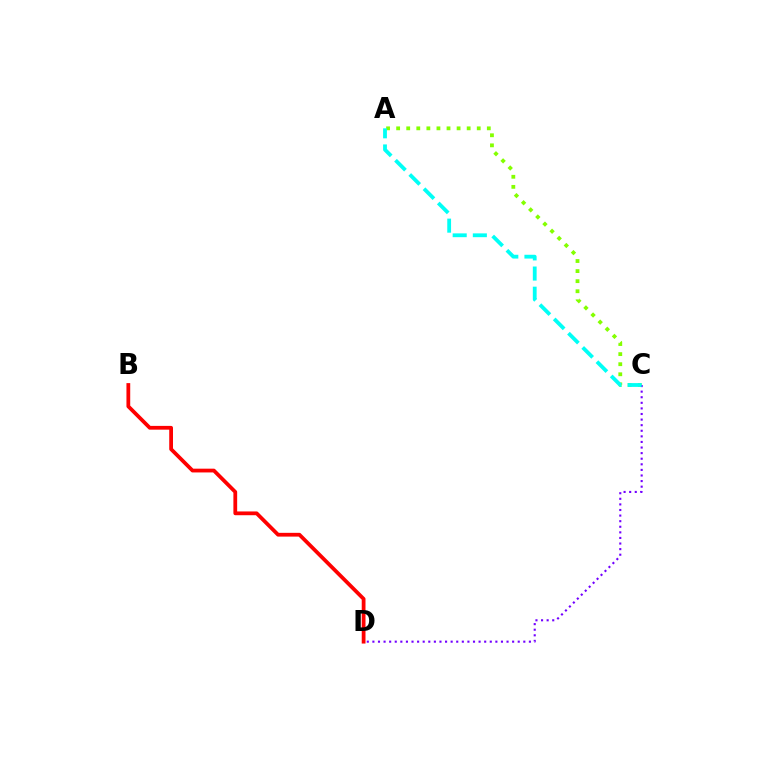{('A', 'C'): [{'color': '#84ff00', 'line_style': 'dotted', 'thickness': 2.74}, {'color': '#00fff6', 'line_style': 'dashed', 'thickness': 2.74}], ('C', 'D'): [{'color': '#7200ff', 'line_style': 'dotted', 'thickness': 1.52}], ('B', 'D'): [{'color': '#ff0000', 'line_style': 'solid', 'thickness': 2.71}]}